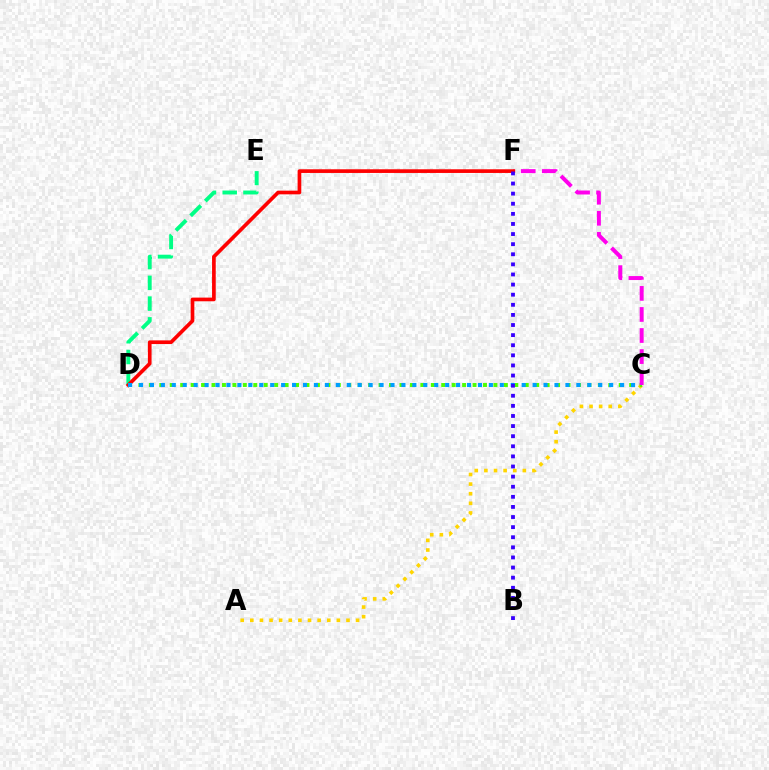{('A', 'C'): [{'color': '#ffd500', 'line_style': 'dotted', 'thickness': 2.61}], ('D', 'E'): [{'color': '#00ff86', 'line_style': 'dashed', 'thickness': 2.82}], ('C', 'D'): [{'color': '#4fff00', 'line_style': 'dotted', 'thickness': 2.84}, {'color': '#009eff', 'line_style': 'dotted', 'thickness': 2.97}], ('C', 'F'): [{'color': '#ff00ed', 'line_style': 'dashed', 'thickness': 2.86}], ('D', 'F'): [{'color': '#ff0000', 'line_style': 'solid', 'thickness': 2.65}], ('B', 'F'): [{'color': '#3700ff', 'line_style': 'dotted', 'thickness': 2.75}]}